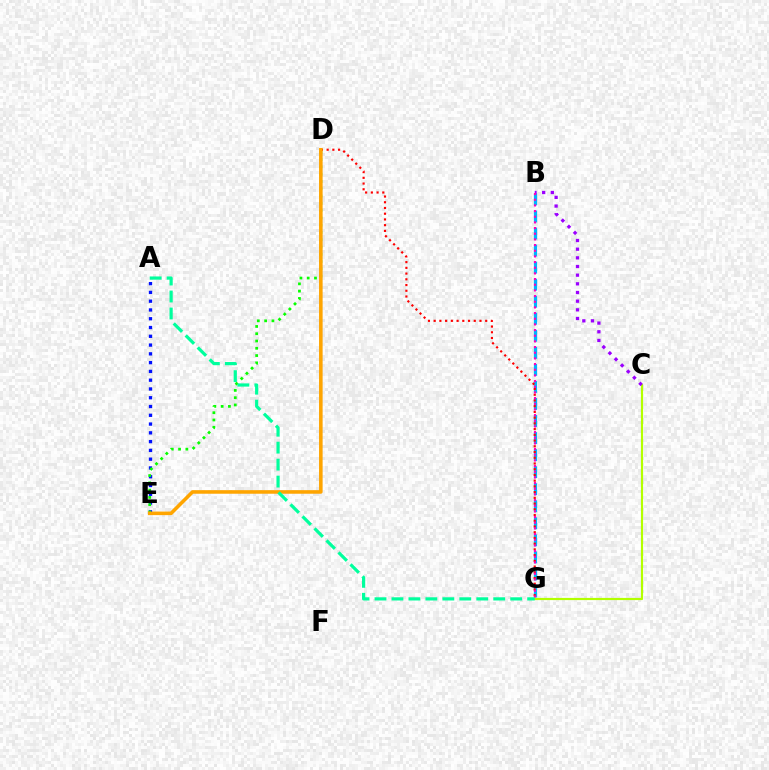{('A', 'E'): [{'color': '#0010ff', 'line_style': 'dotted', 'thickness': 2.38}], ('D', 'E'): [{'color': '#08ff00', 'line_style': 'dotted', 'thickness': 1.98}, {'color': '#ffa500', 'line_style': 'solid', 'thickness': 2.58}], ('B', 'G'): [{'color': '#00b5ff', 'line_style': 'dashed', 'thickness': 2.32}, {'color': '#ff00bd', 'line_style': 'dotted', 'thickness': 1.54}], ('D', 'G'): [{'color': '#ff0000', 'line_style': 'dotted', 'thickness': 1.56}], ('C', 'G'): [{'color': '#b3ff00', 'line_style': 'solid', 'thickness': 1.57}], ('B', 'C'): [{'color': '#9b00ff', 'line_style': 'dotted', 'thickness': 2.35}], ('A', 'G'): [{'color': '#00ff9d', 'line_style': 'dashed', 'thickness': 2.3}]}